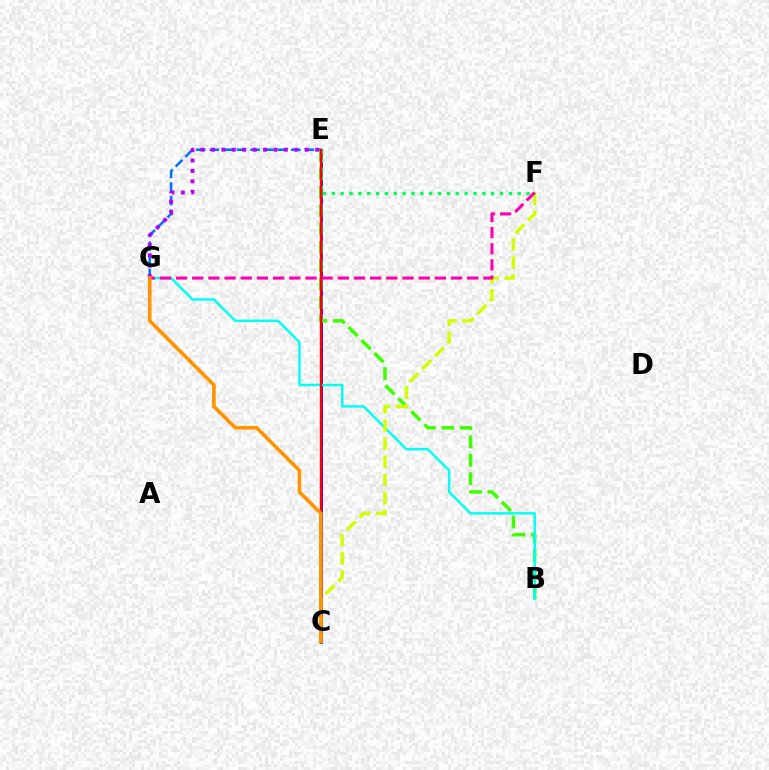{('E', 'G'): [{'color': '#0074ff', 'line_style': 'dashed', 'thickness': 1.85}, {'color': '#b900ff', 'line_style': 'dotted', 'thickness': 2.83}], ('C', 'E'): [{'color': '#2500ff', 'line_style': 'solid', 'thickness': 2.04}, {'color': '#ff0000', 'line_style': 'solid', 'thickness': 1.69}], ('B', 'E'): [{'color': '#3dff00', 'line_style': 'dashed', 'thickness': 2.5}], ('B', 'G'): [{'color': '#00fff6', 'line_style': 'solid', 'thickness': 1.76}], ('C', 'F'): [{'color': '#d1ff00', 'line_style': 'dashed', 'thickness': 2.46}], ('E', 'F'): [{'color': '#00ff5c', 'line_style': 'dotted', 'thickness': 2.41}], ('F', 'G'): [{'color': '#ff00ac', 'line_style': 'dashed', 'thickness': 2.2}], ('C', 'G'): [{'color': '#ff9400', 'line_style': 'solid', 'thickness': 2.61}]}